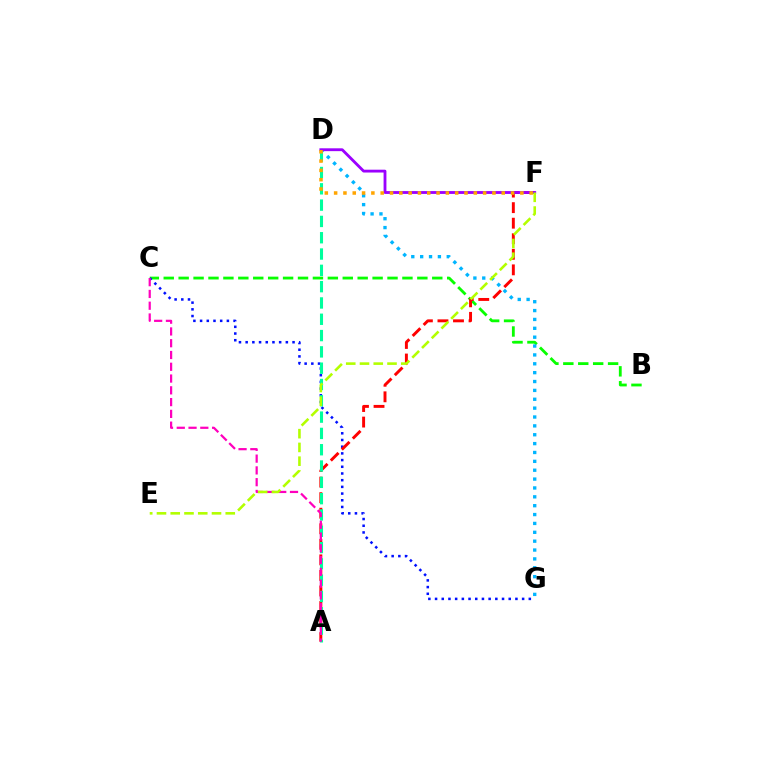{('B', 'C'): [{'color': '#08ff00', 'line_style': 'dashed', 'thickness': 2.03}], ('C', 'G'): [{'color': '#0010ff', 'line_style': 'dotted', 'thickness': 1.82}], ('D', 'G'): [{'color': '#00b5ff', 'line_style': 'dotted', 'thickness': 2.41}], ('A', 'F'): [{'color': '#ff0000', 'line_style': 'dashed', 'thickness': 2.11}], ('A', 'D'): [{'color': '#00ff9d', 'line_style': 'dashed', 'thickness': 2.22}], ('D', 'F'): [{'color': '#9b00ff', 'line_style': 'solid', 'thickness': 2.04}, {'color': '#ffa500', 'line_style': 'dotted', 'thickness': 2.53}], ('A', 'C'): [{'color': '#ff00bd', 'line_style': 'dashed', 'thickness': 1.6}], ('E', 'F'): [{'color': '#b3ff00', 'line_style': 'dashed', 'thickness': 1.87}]}